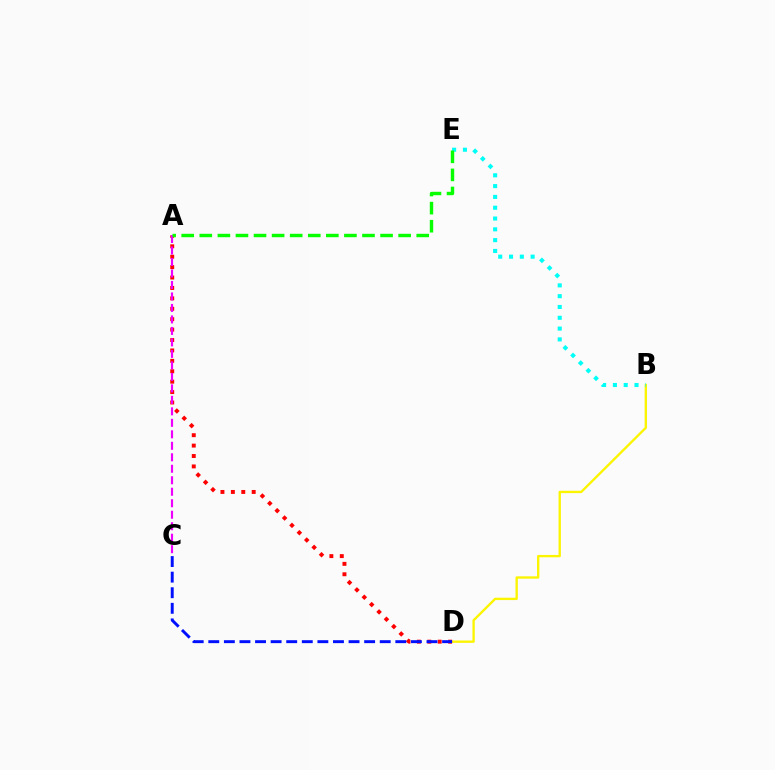{('B', 'D'): [{'color': '#fcf500', 'line_style': 'solid', 'thickness': 1.69}], ('B', 'E'): [{'color': '#00fff6', 'line_style': 'dotted', 'thickness': 2.94}], ('A', 'D'): [{'color': '#ff0000', 'line_style': 'dotted', 'thickness': 2.83}], ('A', 'C'): [{'color': '#ee00ff', 'line_style': 'dashed', 'thickness': 1.56}], ('A', 'E'): [{'color': '#08ff00', 'line_style': 'dashed', 'thickness': 2.46}], ('C', 'D'): [{'color': '#0010ff', 'line_style': 'dashed', 'thickness': 2.12}]}